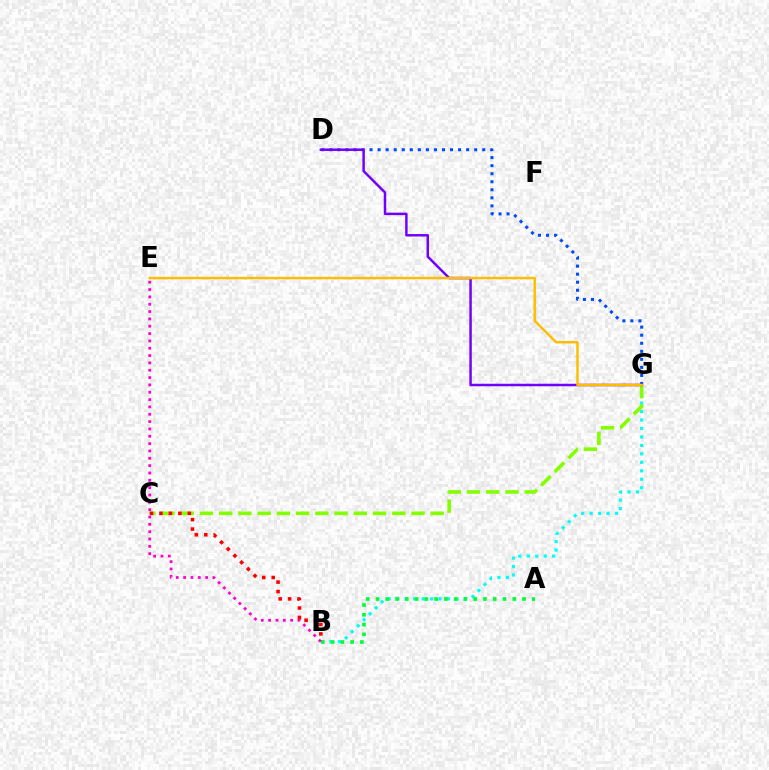{('D', 'G'): [{'color': '#004bff', 'line_style': 'dotted', 'thickness': 2.19}, {'color': '#7200ff', 'line_style': 'solid', 'thickness': 1.79}], ('B', 'G'): [{'color': '#00fff6', 'line_style': 'dotted', 'thickness': 2.3}], ('C', 'G'): [{'color': '#84ff00', 'line_style': 'dashed', 'thickness': 2.61}], ('A', 'B'): [{'color': '#00ff39', 'line_style': 'dotted', 'thickness': 2.65}], ('E', 'G'): [{'color': '#ffbd00', 'line_style': 'solid', 'thickness': 1.77}], ('B', 'E'): [{'color': '#ff00cf', 'line_style': 'dotted', 'thickness': 1.99}], ('B', 'C'): [{'color': '#ff0000', 'line_style': 'dotted', 'thickness': 2.57}]}